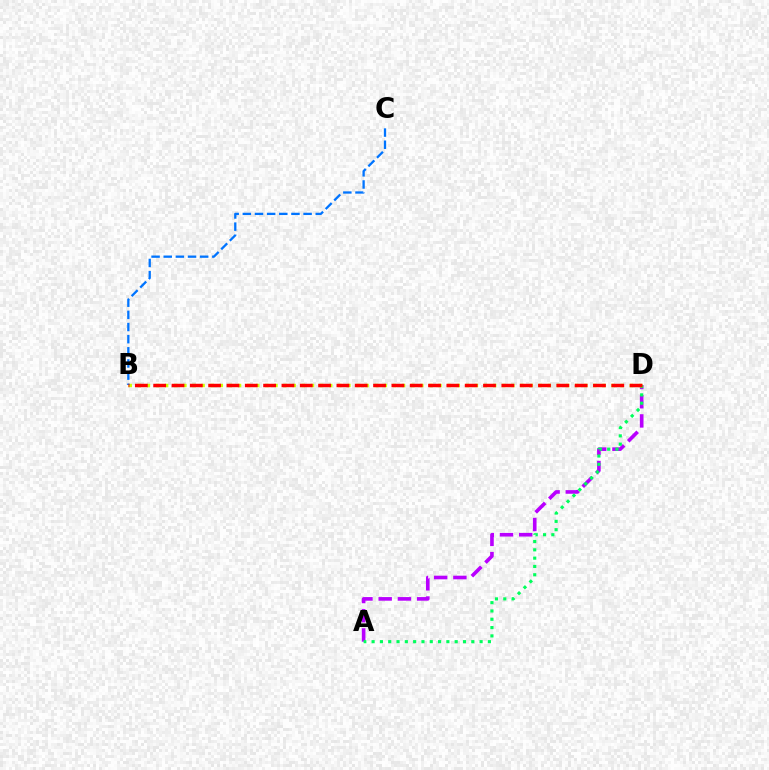{('A', 'D'): [{'color': '#b900ff', 'line_style': 'dashed', 'thickness': 2.61}, {'color': '#00ff5c', 'line_style': 'dotted', 'thickness': 2.26}], ('B', 'D'): [{'color': '#d1ff00', 'line_style': 'dotted', 'thickness': 2.48}, {'color': '#ff0000', 'line_style': 'dashed', 'thickness': 2.49}], ('B', 'C'): [{'color': '#0074ff', 'line_style': 'dashed', 'thickness': 1.65}]}